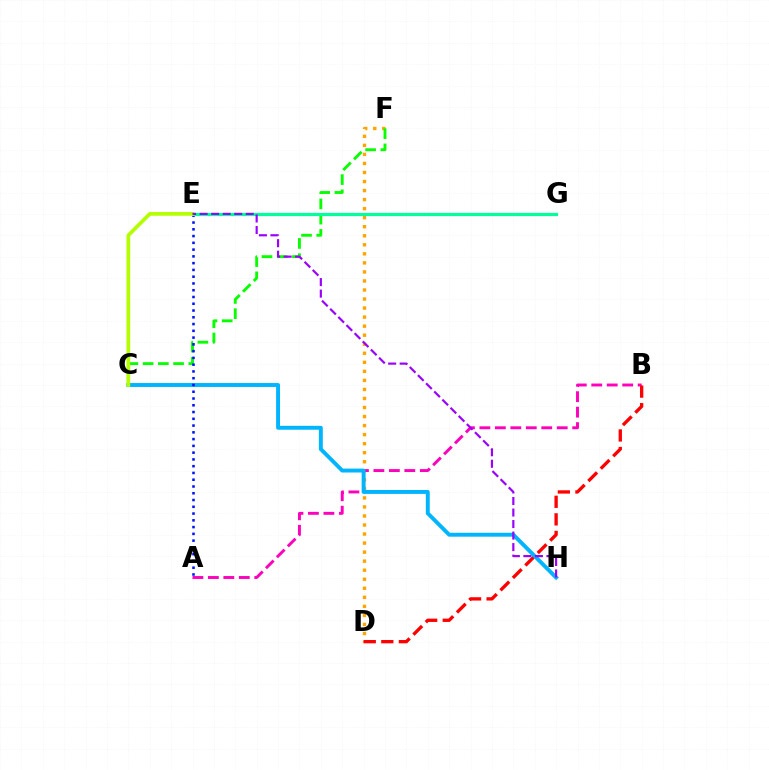{('D', 'F'): [{'color': '#ffa500', 'line_style': 'dotted', 'thickness': 2.46}], ('A', 'B'): [{'color': '#ff00bd', 'line_style': 'dashed', 'thickness': 2.1}], ('B', 'D'): [{'color': '#ff0000', 'line_style': 'dashed', 'thickness': 2.39}], ('C', 'F'): [{'color': '#08ff00', 'line_style': 'dashed', 'thickness': 2.07}], ('C', 'H'): [{'color': '#00b5ff', 'line_style': 'solid', 'thickness': 2.81}], ('A', 'E'): [{'color': '#0010ff', 'line_style': 'dotted', 'thickness': 1.84}], ('E', 'G'): [{'color': '#00ff9d', 'line_style': 'solid', 'thickness': 2.31}], ('C', 'E'): [{'color': '#b3ff00', 'line_style': 'solid', 'thickness': 2.66}], ('E', 'H'): [{'color': '#9b00ff', 'line_style': 'dashed', 'thickness': 1.57}]}